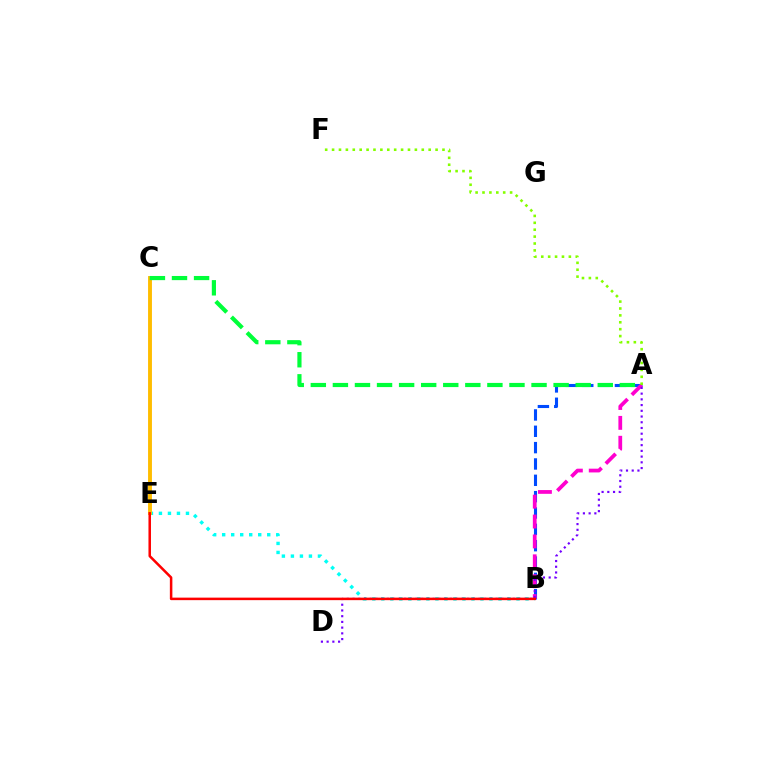{('A', 'B'): [{'color': '#004bff', 'line_style': 'dashed', 'thickness': 2.22}, {'color': '#ff00cf', 'line_style': 'dashed', 'thickness': 2.7}], ('B', 'E'): [{'color': '#00fff6', 'line_style': 'dotted', 'thickness': 2.45}, {'color': '#ff0000', 'line_style': 'solid', 'thickness': 1.81}], ('C', 'E'): [{'color': '#ffbd00', 'line_style': 'solid', 'thickness': 2.8}], ('A', 'F'): [{'color': '#84ff00', 'line_style': 'dotted', 'thickness': 1.87}], ('A', 'D'): [{'color': '#7200ff', 'line_style': 'dotted', 'thickness': 1.56}], ('A', 'C'): [{'color': '#00ff39', 'line_style': 'dashed', 'thickness': 3.0}]}